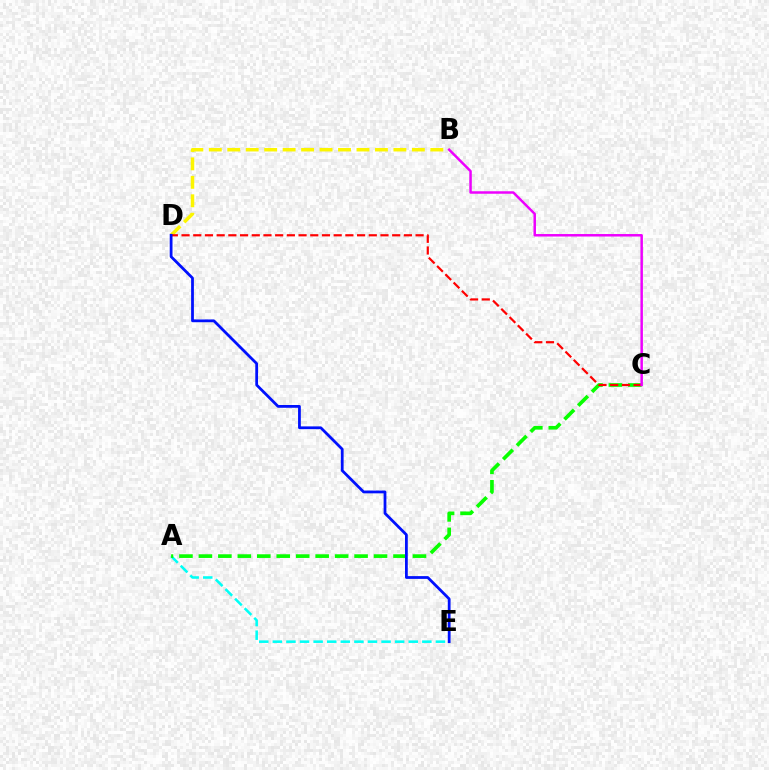{('A', 'E'): [{'color': '#00fff6', 'line_style': 'dashed', 'thickness': 1.85}], ('B', 'D'): [{'color': '#fcf500', 'line_style': 'dashed', 'thickness': 2.51}], ('A', 'C'): [{'color': '#08ff00', 'line_style': 'dashed', 'thickness': 2.64}], ('C', 'D'): [{'color': '#ff0000', 'line_style': 'dashed', 'thickness': 1.59}], ('B', 'C'): [{'color': '#ee00ff', 'line_style': 'solid', 'thickness': 1.79}], ('D', 'E'): [{'color': '#0010ff', 'line_style': 'solid', 'thickness': 2.0}]}